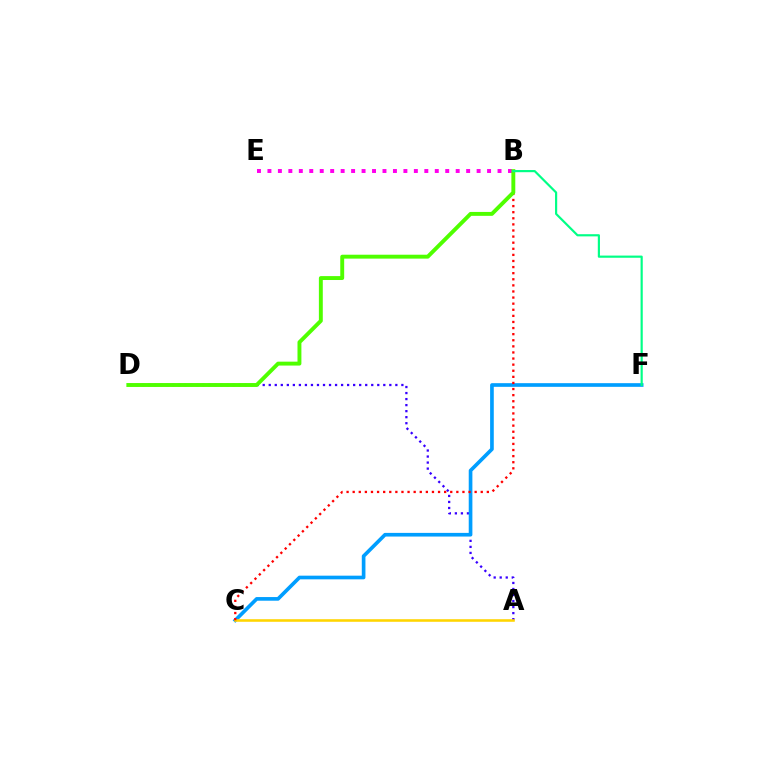{('A', 'D'): [{'color': '#3700ff', 'line_style': 'dotted', 'thickness': 1.64}], ('C', 'F'): [{'color': '#009eff', 'line_style': 'solid', 'thickness': 2.64}], ('B', 'E'): [{'color': '#ff00ed', 'line_style': 'dotted', 'thickness': 2.84}], ('A', 'C'): [{'color': '#ffd500', 'line_style': 'solid', 'thickness': 1.85}], ('B', 'C'): [{'color': '#ff0000', 'line_style': 'dotted', 'thickness': 1.66}], ('B', 'D'): [{'color': '#4fff00', 'line_style': 'solid', 'thickness': 2.81}], ('B', 'F'): [{'color': '#00ff86', 'line_style': 'solid', 'thickness': 1.57}]}